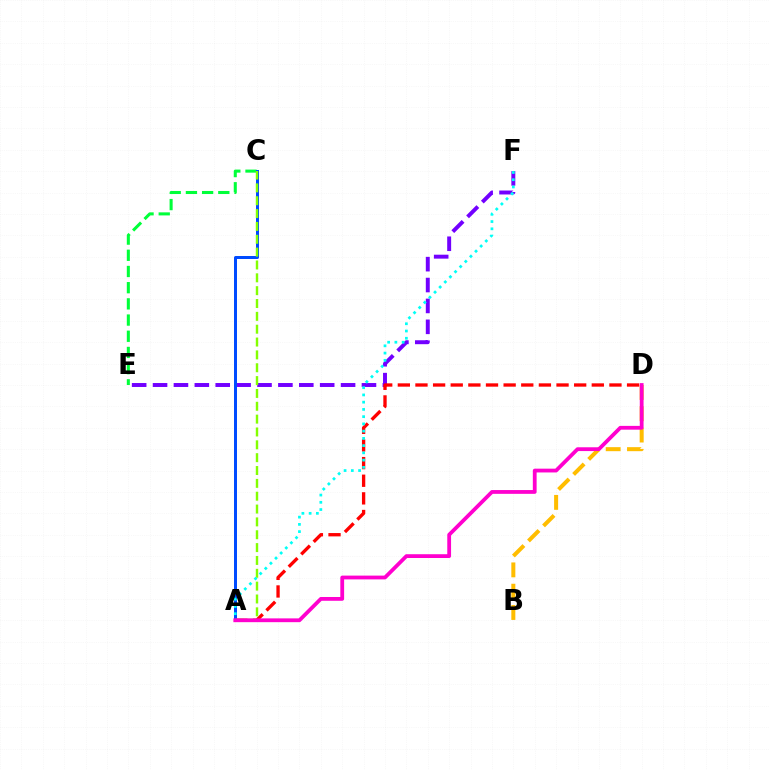{('E', 'F'): [{'color': '#7200ff', 'line_style': 'dashed', 'thickness': 2.84}], ('A', 'D'): [{'color': '#ff0000', 'line_style': 'dashed', 'thickness': 2.4}, {'color': '#ff00cf', 'line_style': 'solid', 'thickness': 2.73}], ('B', 'D'): [{'color': '#ffbd00', 'line_style': 'dashed', 'thickness': 2.89}], ('C', 'E'): [{'color': '#00ff39', 'line_style': 'dashed', 'thickness': 2.2}], ('A', 'C'): [{'color': '#004bff', 'line_style': 'solid', 'thickness': 2.16}, {'color': '#84ff00', 'line_style': 'dashed', 'thickness': 1.75}], ('A', 'F'): [{'color': '#00fff6', 'line_style': 'dotted', 'thickness': 1.97}]}